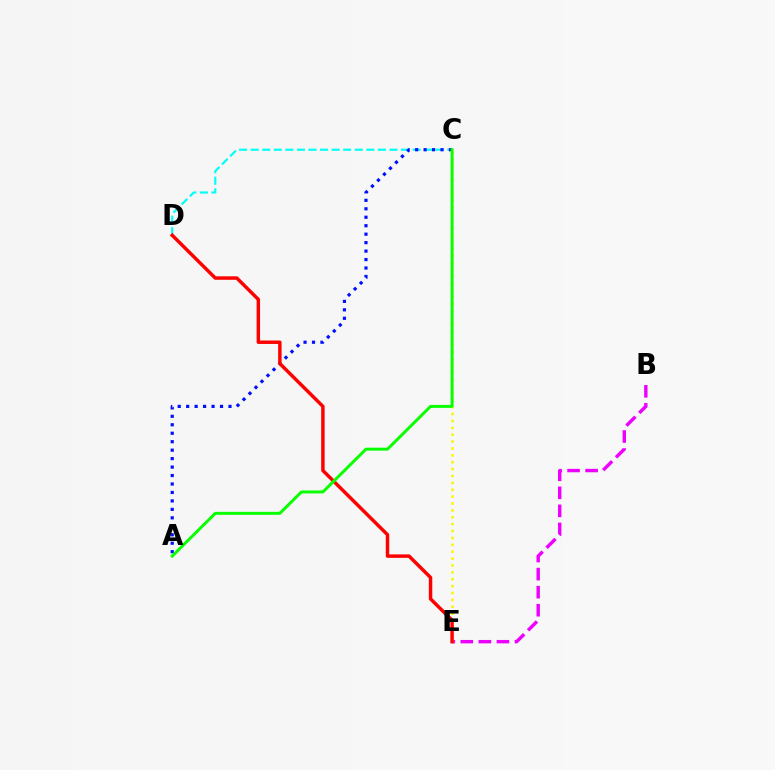{('B', 'E'): [{'color': '#ee00ff', 'line_style': 'dashed', 'thickness': 2.45}], ('C', 'D'): [{'color': '#00fff6', 'line_style': 'dashed', 'thickness': 1.57}], ('A', 'C'): [{'color': '#0010ff', 'line_style': 'dotted', 'thickness': 2.3}, {'color': '#08ff00', 'line_style': 'solid', 'thickness': 2.14}], ('C', 'E'): [{'color': '#fcf500', 'line_style': 'dotted', 'thickness': 1.87}], ('D', 'E'): [{'color': '#ff0000', 'line_style': 'solid', 'thickness': 2.49}]}